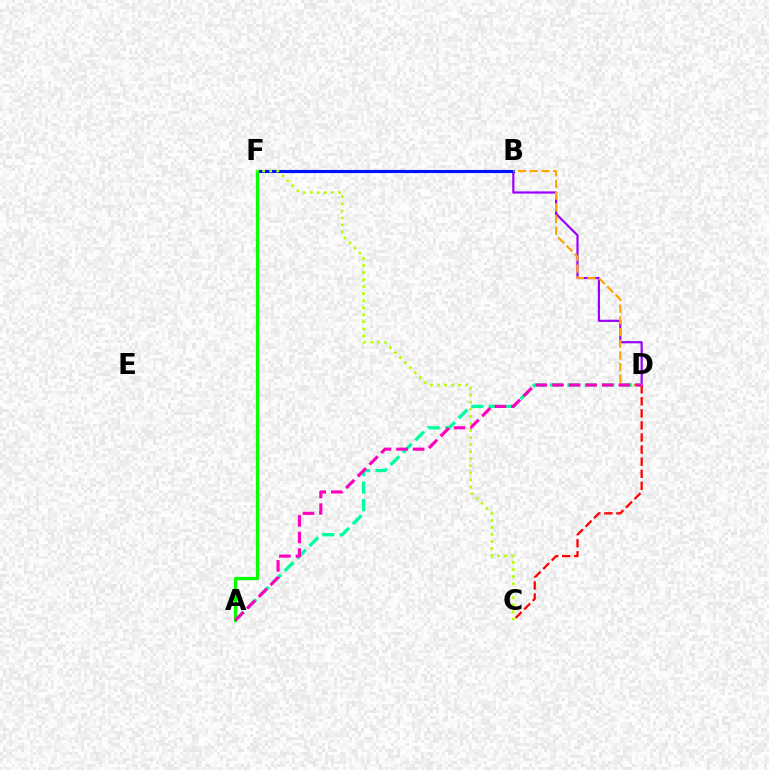{('B', 'D'): [{'color': '#9b00ff', 'line_style': 'solid', 'thickness': 1.58}, {'color': '#ffa500', 'line_style': 'dashed', 'thickness': 1.59}], ('A', 'D'): [{'color': '#00ff9d', 'line_style': 'dashed', 'thickness': 2.37}, {'color': '#ff00bd', 'line_style': 'dashed', 'thickness': 2.25}], ('B', 'F'): [{'color': '#00b5ff', 'line_style': 'dotted', 'thickness': 1.93}, {'color': '#0010ff', 'line_style': 'solid', 'thickness': 2.24}], ('C', 'D'): [{'color': '#ff0000', 'line_style': 'dashed', 'thickness': 1.64}], ('A', 'F'): [{'color': '#08ff00', 'line_style': 'solid', 'thickness': 2.32}], ('C', 'F'): [{'color': '#b3ff00', 'line_style': 'dotted', 'thickness': 1.92}]}